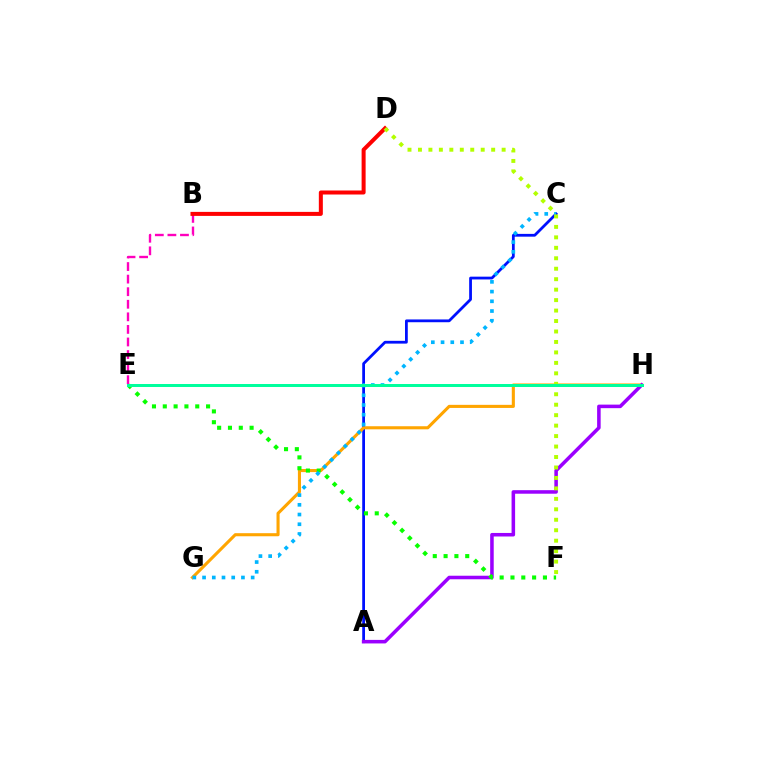{('B', 'E'): [{'color': '#ff00bd', 'line_style': 'dashed', 'thickness': 1.71}], ('A', 'C'): [{'color': '#0010ff', 'line_style': 'solid', 'thickness': 2.0}], ('B', 'D'): [{'color': '#ff0000', 'line_style': 'solid', 'thickness': 2.89}], ('G', 'H'): [{'color': '#ffa500', 'line_style': 'solid', 'thickness': 2.22}], ('A', 'H'): [{'color': '#9b00ff', 'line_style': 'solid', 'thickness': 2.55}], ('E', 'F'): [{'color': '#08ff00', 'line_style': 'dotted', 'thickness': 2.94}], ('C', 'G'): [{'color': '#00b5ff', 'line_style': 'dotted', 'thickness': 2.64}], ('D', 'F'): [{'color': '#b3ff00', 'line_style': 'dotted', 'thickness': 2.84}], ('E', 'H'): [{'color': '#00ff9d', 'line_style': 'solid', 'thickness': 2.15}]}